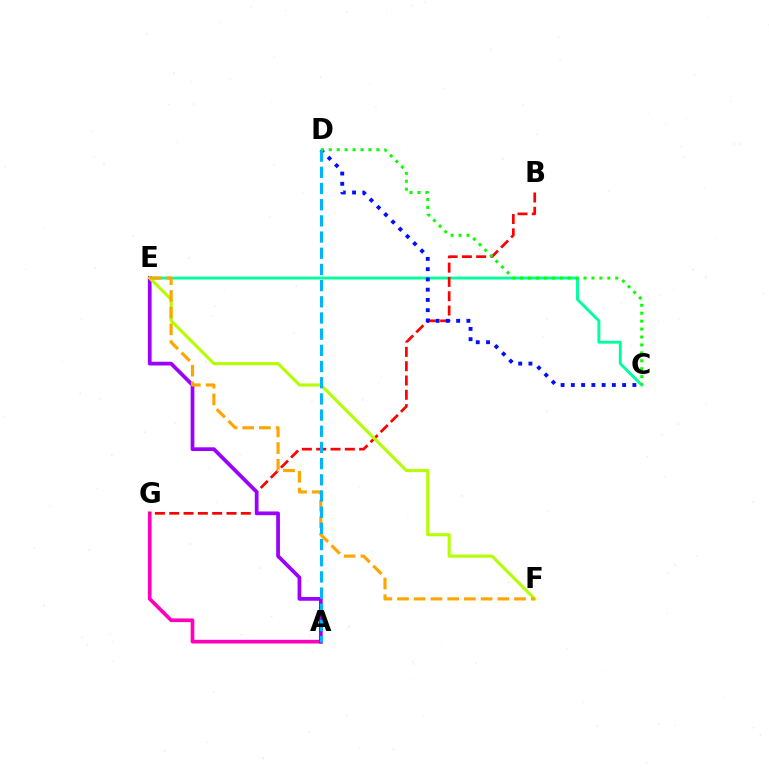{('C', 'E'): [{'color': '#00ff9d', 'line_style': 'solid', 'thickness': 2.09}], ('A', 'G'): [{'color': '#ff00bd', 'line_style': 'solid', 'thickness': 2.66}], ('B', 'G'): [{'color': '#ff0000', 'line_style': 'dashed', 'thickness': 1.94}], ('A', 'E'): [{'color': '#9b00ff', 'line_style': 'solid', 'thickness': 2.69}], ('E', 'F'): [{'color': '#b3ff00', 'line_style': 'solid', 'thickness': 2.23}, {'color': '#ffa500', 'line_style': 'dashed', 'thickness': 2.27}], ('C', 'D'): [{'color': '#0010ff', 'line_style': 'dotted', 'thickness': 2.79}, {'color': '#08ff00', 'line_style': 'dotted', 'thickness': 2.15}], ('A', 'D'): [{'color': '#00b5ff', 'line_style': 'dashed', 'thickness': 2.2}]}